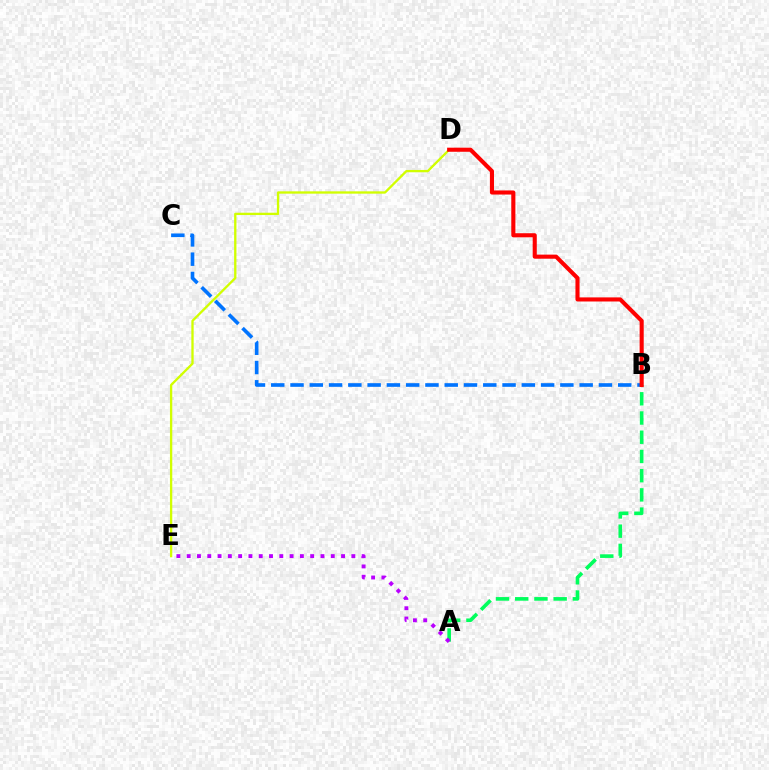{('B', 'C'): [{'color': '#0074ff', 'line_style': 'dashed', 'thickness': 2.62}], ('A', 'B'): [{'color': '#00ff5c', 'line_style': 'dashed', 'thickness': 2.61}], ('D', 'E'): [{'color': '#d1ff00', 'line_style': 'solid', 'thickness': 1.67}], ('A', 'E'): [{'color': '#b900ff', 'line_style': 'dotted', 'thickness': 2.8}], ('B', 'D'): [{'color': '#ff0000', 'line_style': 'solid', 'thickness': 2.95}]}